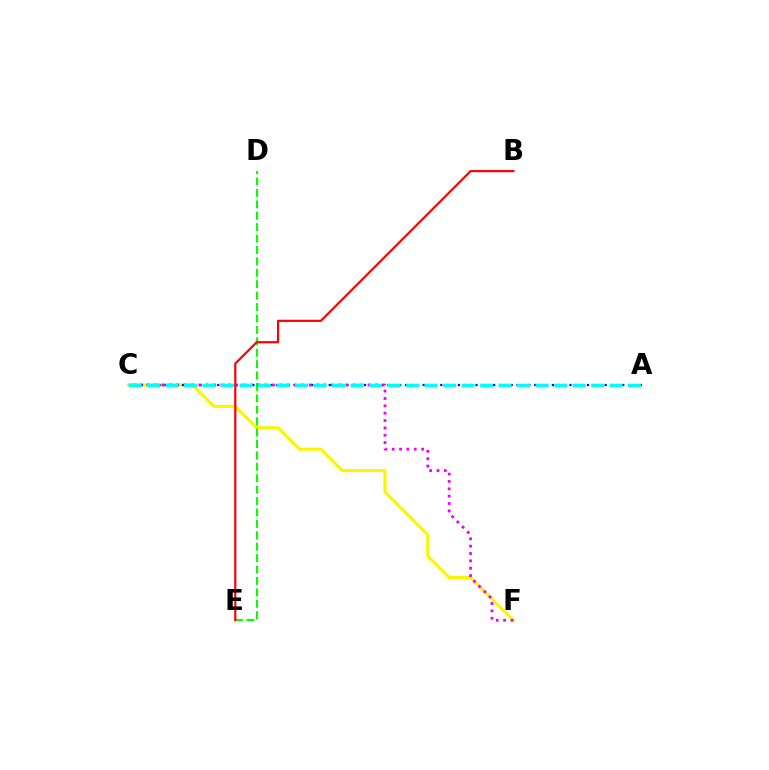{('C', 'F'): [{'color': '#fcf500', 'line_style': 'solid', 'thickness': 2.25}, {'color': '#ee00ff', 'line_style': 'dotted', 'thickness': 2.0}], ('D', 'E'): [{'color': '#08ff00', 'line_style': 'dashed', 'thickness': 1.55}], ('A', 'C'): [{'color': '#0010ff', 'line_style': 'dotted', 'thickness': 1.6}, {'color': '#00fff6', 'line_style': 'dashed', 'thickness': 2.51}], ('B', 'E'): [{'color': '#ff0000', 'line_style': 'solid', 'thickness': 1.58}]}